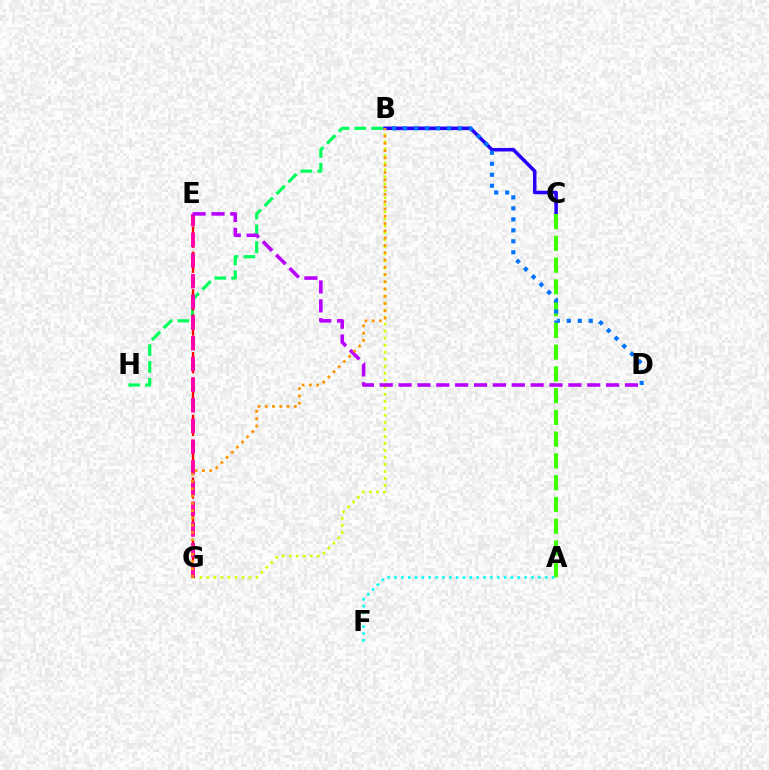{('B', 'C'): [{'color': '#2500ff', 'line_style': 'solid', 'thickness': 2.54}], ('B', 'H'): [{'color': '#00ff5c', 'line_style': 'dashed', 'thickness': 2.28}], ('B', 'G'): [{'color': '#d1ff00', 'line_style': 'dotted', 'thickness': 1.91}, {'color': '#ff9400', 'line_style': 'dotted', 'thickness': 1.98}], ('E', 'G'): [{'color': '#ff0000', 'line_style': 'dashed', 'thickness': 1.7}, {'color': '#ff00ac', 'line_style': 'dashed', 'thickness': 2.81}], ('A', 'C'): [{'color': '#3dff00', 'line_style': 'dashed', 'thickness': 2.96}], ('A', 'F'): [{'color': '#00fff6', 'line_style': 'dotted', 'thickness': 1.86}], ('D', 'E'): [{'color': '#b900ff', 'line_style': 'dashed', 'thickness': 2.56}], ('B', 'D'): [{'color': '#0074ff', 'line_style': 'dotted', 'thickness': 2.99}]}